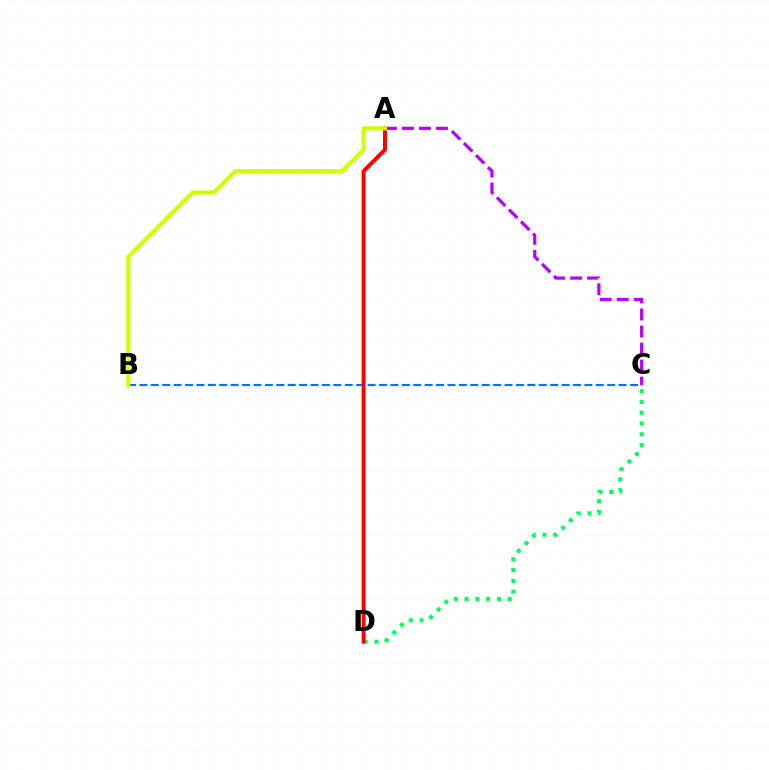{('B', 'C'): [{'color': '#0074ff', 'line_style': 'dashed', 'thickness': 1.55}], ('C', 'D'): [{'color': '#00ff5c', 'line_style': 'dotted', 'thickness': 2.93}], ('A', 'D'): [{'color': '#ff0000', 'line_style': 'solid', 'thickness': 2.85}], ('A', 'C'): [{'color': '#b900ff', 'line_style': 'dashed', 'thickness': 2.31}], ('A', 'B'): [{'color': '#d1ff00', 'line_style': 'solid', 'thickness': 2.98}]}